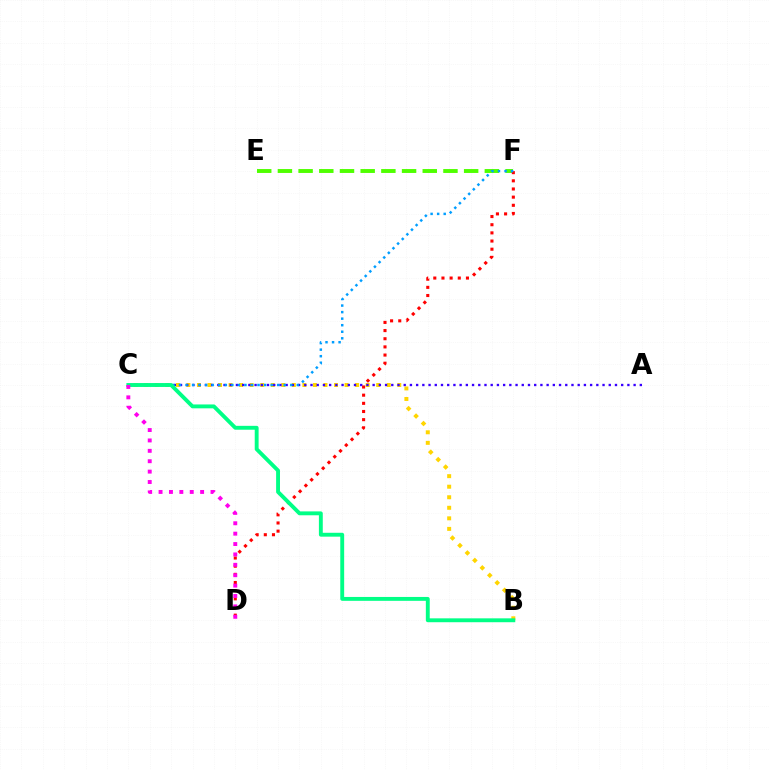{('E', 'F'): [{'color': '#4fff00', 'line_style': 'dashed', 'thickness': 2.81}], ('B', 'C'): [{'color': '#ffd500', 'line_style': 'dotted', 'thickness': 2.86}, {'color': '#00ff86', 'line_style': 'solid', 'thickness': 2.79}], ('A', 'C'): [{'color': '#3700ff', 'line_style': 'dotted', 'thickness': 1.69}], ('D', 'F'): [{'color': '#ff0000', 'line_style': 'dotted', 'thickness': 2.22}], ('C', 'F'): [{'color': '#009eff', 'line_style': 'dotted', 'thickness': 1.78}], ('C', 'D'): [{'color': '#ff00ed', 'line_style': 'dotted', 'thickness': 2.82}]}